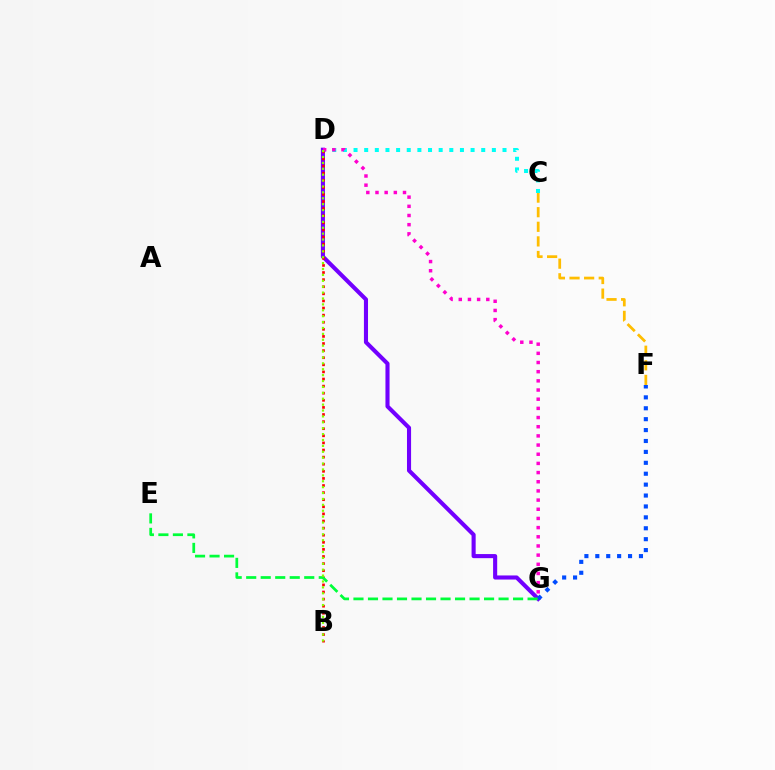{('C', 'F'): [{'color': '#ffbd00', 'line_style': 'dashed', 'thickness': 1.98}], ('C', 'D'): [{'color': '#00fff6', 'line_style': 'dotted', 'thickness': 2.89}], ('D', 'G'): [{'color': '#7200ff', 'line_style': 'solid', 'thickness': 2.95}, {'color': '#ff00cf', 'line_style': 'dotted', 'thickness': 2.49}], ('F', 'G'): [{'color': '#004bff', 'line_style': 'dotted', 'thickness': 2.96}], ('B', 'D'): [{'color': '#ff0000', 'line_style': 'dotted', 'thickness': 1.93}, {'color': '#84ff00', 'line_style': 'dotted', 'thickness': 1.6}], ('E', 'G'): [{'color': '#00ff39', 'line_style': 'dashed', 'thickness': 1.97}]}